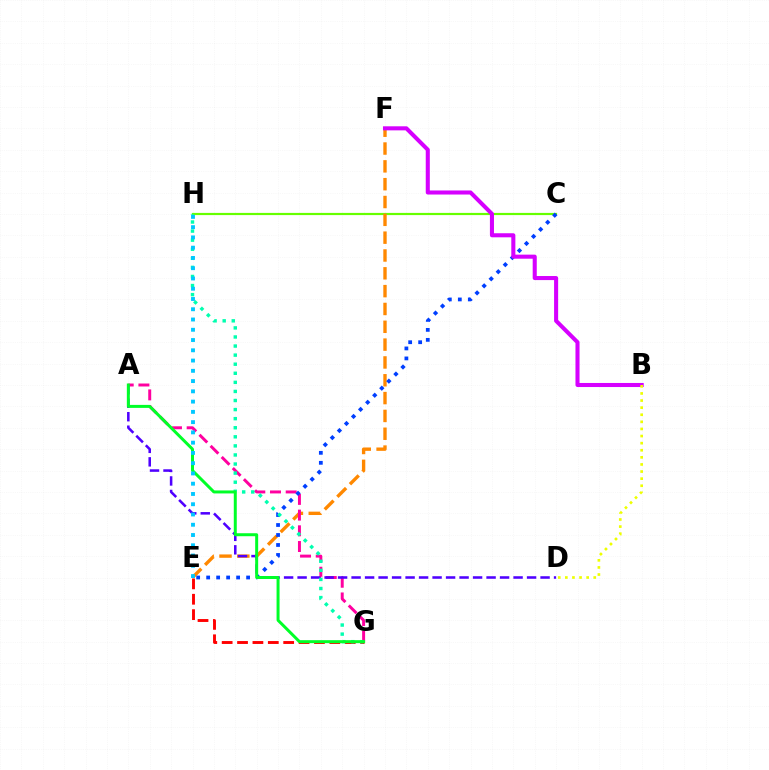{('E', 'G'): [{'color': '#ff0000', 'line_style': 'dashed', 'thickness': 2.09}], ('C', 'H'): [{'color': '#66ff00', 'line_style': 'solid', 'thickness': 1.58}], ('E', 'F'): [{'color': '#ff8800', 'line_style': 'dashed', 'thickness': 2.42}], ('A', 'G'): [{'color': '#ff00a0', 'line_style': 'dashed', 'thickness': 2.13}, {'color': '#00ff27', 'line_style': 'solid', 'thickness': 2.15}], ('A', 'D'): [{'color': '#4f00ff', 'line_style': 'dashed', 'thickness': 1.83}], ('C', 'E'): [{'color': '#003fff', 'line_style': 'dotted', 'thickness': 2.71}], ('G', 'H'): [{'color': '#00ffaf', 'line_style': 'dotted', 'thickness': 2.47}], ('E', 'H'): [{'color': '#00c7ff', 'line_style': 'dotted', 'thickness': 2.79}], ('B', 'F'): [{'color': '#d600ff', 'line_style': 'solid', 'thickness': 2.93}], ('B', 'D'): [{'color': '#eeff00', 'line_style': 'dotted', 'thickness': 1.93}]}